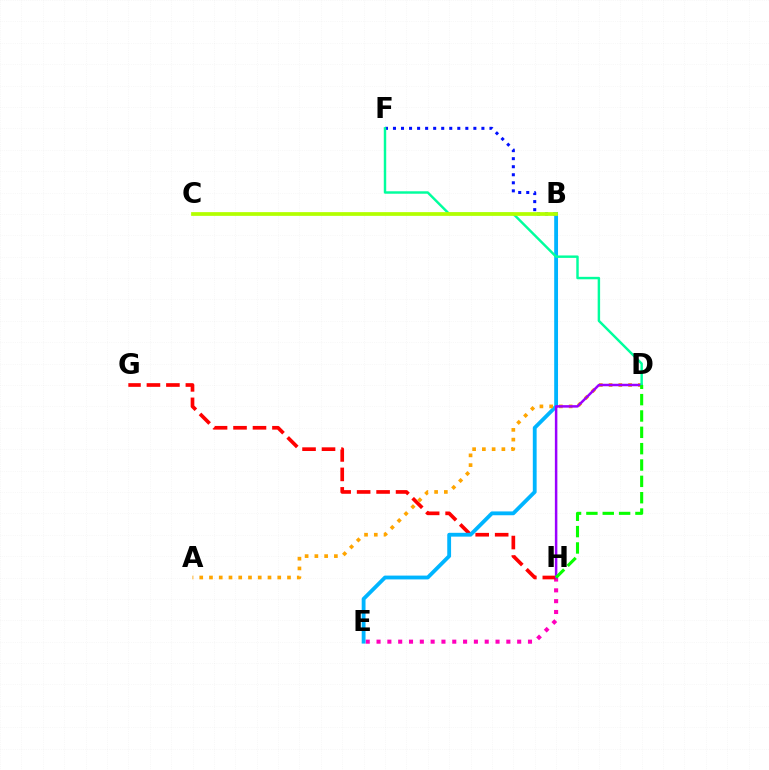{('B', 'F'): [{'color': '#0010ff', 'line_style': 'dotted', 'thickness': 2.18}], ('E', 'H'): [{'color': '#ff00bd', 'line_style': 'dotted', 'thickness': 2.94}], ('G', 'H'): [{'color': '#ff0000', 'line_style': 'dashed', 'thickness': 2.65}], ('B', 'E'): [{'color': '#00b5ff', 'line_style': 'solid', 'thickness': 2.75}], ('A', 'D'): [{'color': '#ffa500', 'line_style': 'dotted', 'thickness': 2.65}], ('D', 'H'): [{'color': '#9b00ff', 'line_style': 'solid', 'thickness': 1.8}, {'color': '#08ff00', 'line_style': 'dashed', 'thickness': 2.22}], ('D', 'F'): [{'color': '#00ff9d', 'line_style': 'solid', 'thickness': 1.76}], ('B', 'C'): [{'color': '#b3ff00', 'line_style': 'solid', 'thickness': 2.69}]}